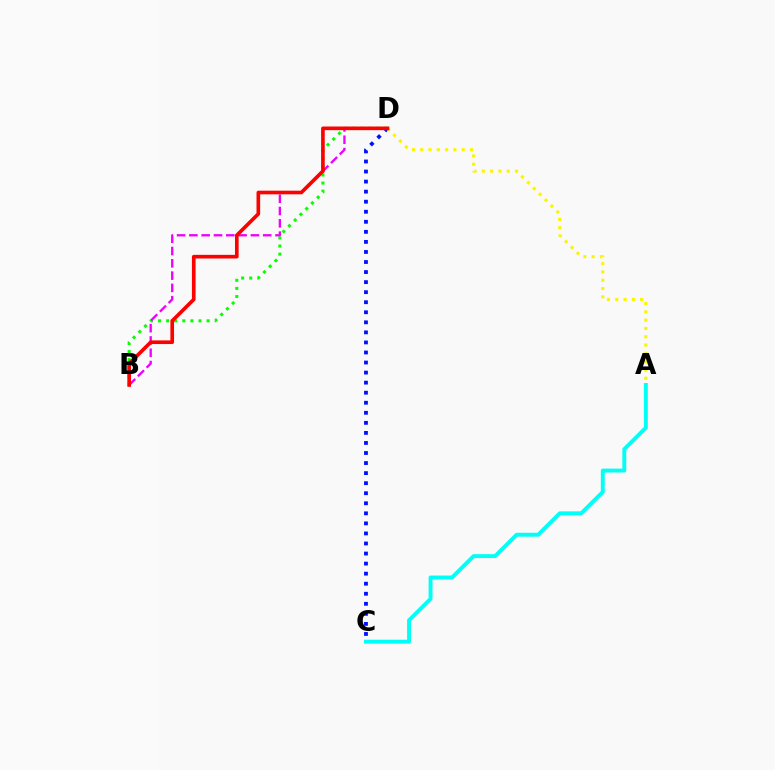{('C', 'D'): [{'color': '#0010ff', 'line_style': 'dotted', 'thickness': 2.73}], ('A', 'C'): [{'color': '#00fff6', 'line_style': 'solid', 'thickness': 2.81}], ('B', 'D'): [{'color': '#08ff00', 'line_style': 'dotted', 'thickness': 2.2}, {'color': '#ee00ff', 'line_style': 'dashed', 'thickness': 1.67}, {'color': '#ff0000', 'line_style': 'solid', 'thickness': 2.63}], ('A', 'D'): [{'color': '#fcf500', 'line_style': 'dotted', 'thickness': 2.25}]}